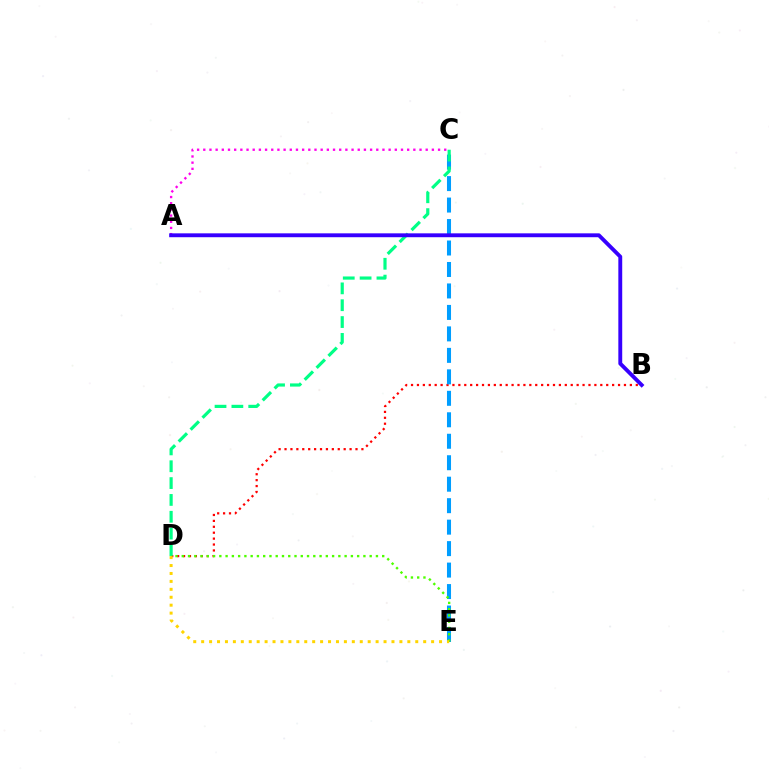{('B', 'D'): [{'color': '#ff0000', 'line_style': 'dotted', 'thickness': 1.61}], ('C', 'E'): [{'color': '#009eff', 'line_style': 'dashed', 'thickness': 2.92}], ('A', 'C'): [{'color': '#ff00ed', 'line_style': 'dotted', 'thickness': 1.68}], ('C', 'D'): [{'color': '#00ff86', 'line_style': 'dashed', 'thickness': 2.29}], ('A', 'B'): [{'color': '#3700ff', 'line_style': 'solid', 'thickness': 2.79}], ('D', 'E'): [{'color': '#4fff00', 'line_style': 'dotted', 'thickness': 1.7}, {'color': '#ffd500', 'line_style': 'dotted', 'thickness': 2.15}]}